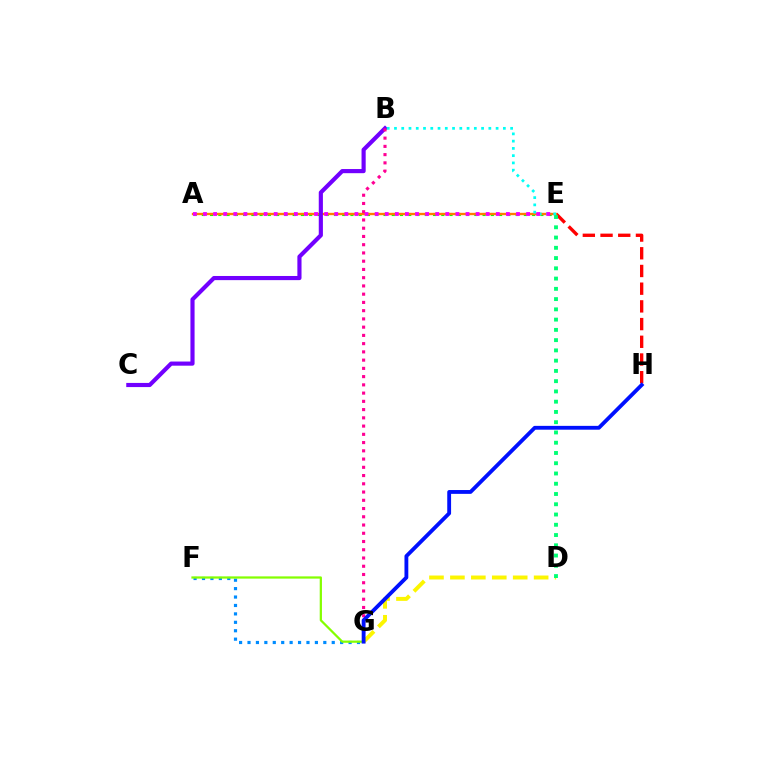{('F', 'G'): [{'color': '#008cff', 'line_style': 'dotted', 'thickness': 2.29}, {'color': '#84ff00', 'line_style': 'solid', 'thickness': 1.61}], ('E', 'H'): [{'color': '#ff0000', 'line_style': 'dashed', 'thickness': 2.41}], ('A', 'E'): [{'color': '#08ff00', 'line_style': 'dotted', 'thickness': 2.24}, {'color': '#ff7c00', 'line_style': 'solid', 'thickness': 1.69}, {'color': '#ee00ff', 'line_style': 'dotted', 'thickness': 2.74}], ('B', 'C'): [{'color': '#7200ff', 'line_style': 'solid', 'thickness': 2.99}], ('B', 'G'): [{'color': '#ff0094', 'line_style': 'dotted', 'thickness': 2.24}], ('B', 'E'): [{'color': '#00fff6', 'line_style': 'dotted', 'thickness': 1.97}], ('D', 'G'): [{'color': '#fcf500', 'line_style': 'dashed', 'thickness': 2.84}], ('D', 'E'): [{'color': '#00ff74', 'line_style': 'dotted', 'thickness': 2.79}], ('G', 'H'): [{'color': '#0010ff', 'line_style': 'solid', 'thickness': 2.76}]}